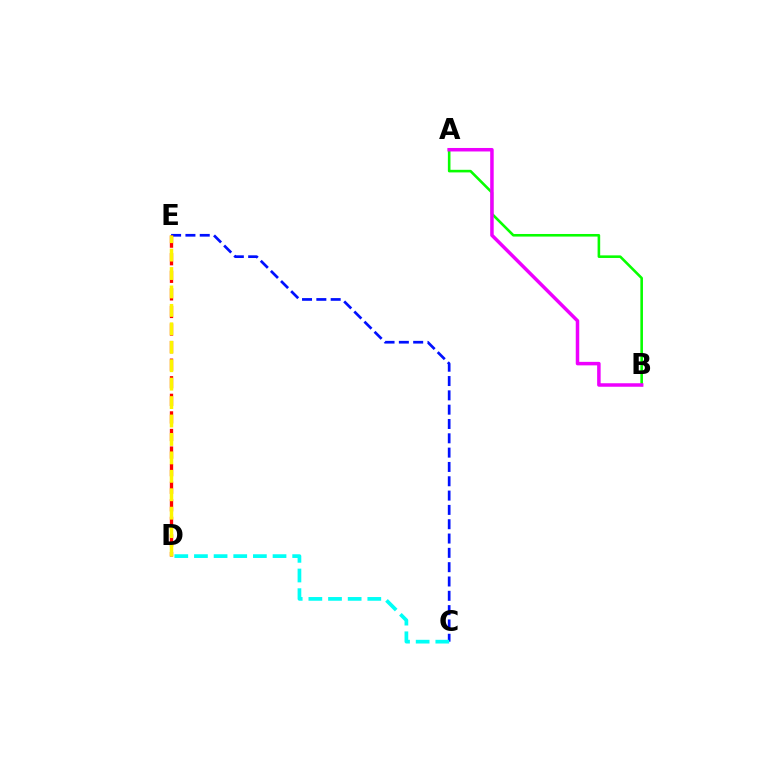{('A', 'B'): [{'color': '#08ff00', 'line_style': 'solid', 'thickness': 1.87}, {'color': '#ee00ff', 'line_style': 'solid', 'thickness': 2.52}], ('C', 'E'): [{'color': '#0010ff', 'line_style': 'dashed', 'thickness': 1.95}], ('D', 'E'): [{'color': '#ff0000', 'line_style': 'dashed', 'thickness': 2.39}, {'color': '#fcf500', 'line_style': 'dashed', 'thickness': 2.5}], ('C', 'D'): [{'color': '#00fff6', 'line_style': 'dashed', 'thickness': 2.67}]}